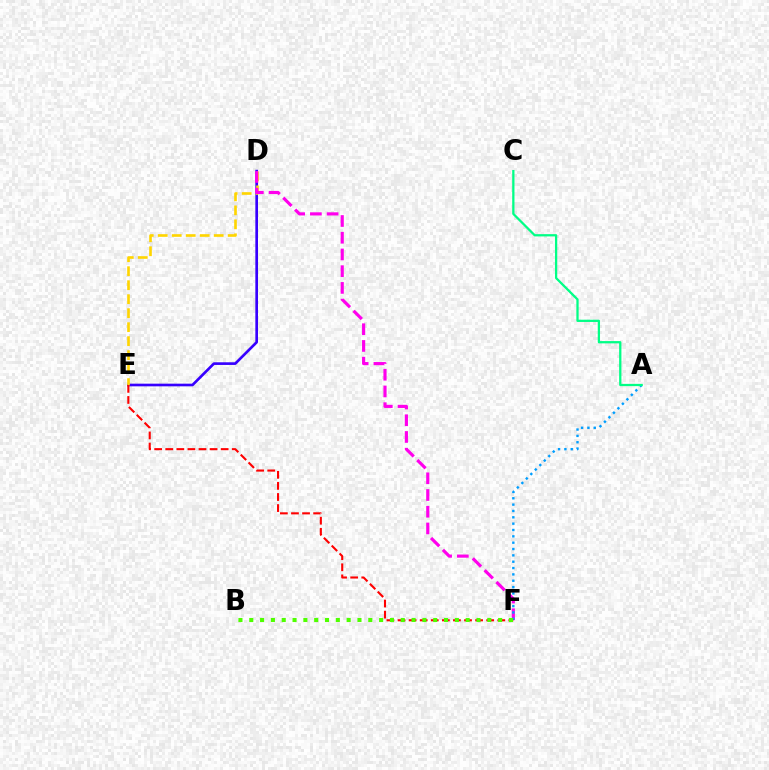{('D', 'E'): [{'color': '#3700ff', 'line_style': 'solid', 'thickness': 1.92}, {'color': '#ffd500', 'line_style': 'dashed', 'thickness': 1.9}], ('D', 'F'): [{'color': '#ff00ed', 'line_style': 'dashed', 'thickness': 2.27}], ('A', 'F'): [{'color': '#009eff', 'line_style': 'dotted', 'thickness': 1.72}], ('E', 'F'): [{'color': '#ff0000', 'line_style': 'dashed', 'thickness': 1.51}], ('A', 'C'): [{'color': '#00ff86', 'line_style': 'solid', 'thickness': 1.63}], ('B', 'F'): [{'color': '#4fff00', 'line_style': 'dotted', 'thickness': 2.94}]}